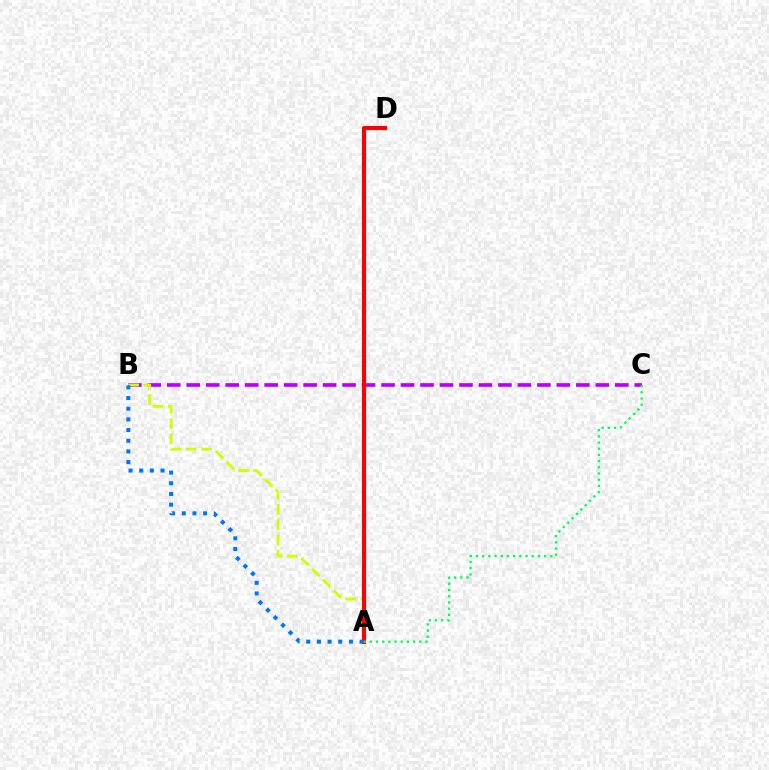{('B', 'C'): [{'color': '#b900ff', 'line_style': 'dashed', 'thickness': 2.65}], ('A', 'B'): [{'color': '#d1ff00', 'line_style': 'dashed', 'thickness': 2.07}, {'color': '#0074ff', 'line_style': 'dotted', 'thickness': 2.9}], ('A', 'D'): [{'color': '#ff0000', 'line_style': 'solid', 'thickness': 2.93}], ('A', 'C'): [{'color': '#00ff5c', 'line_style': 'dotted', 'thickness': 1.68}]}